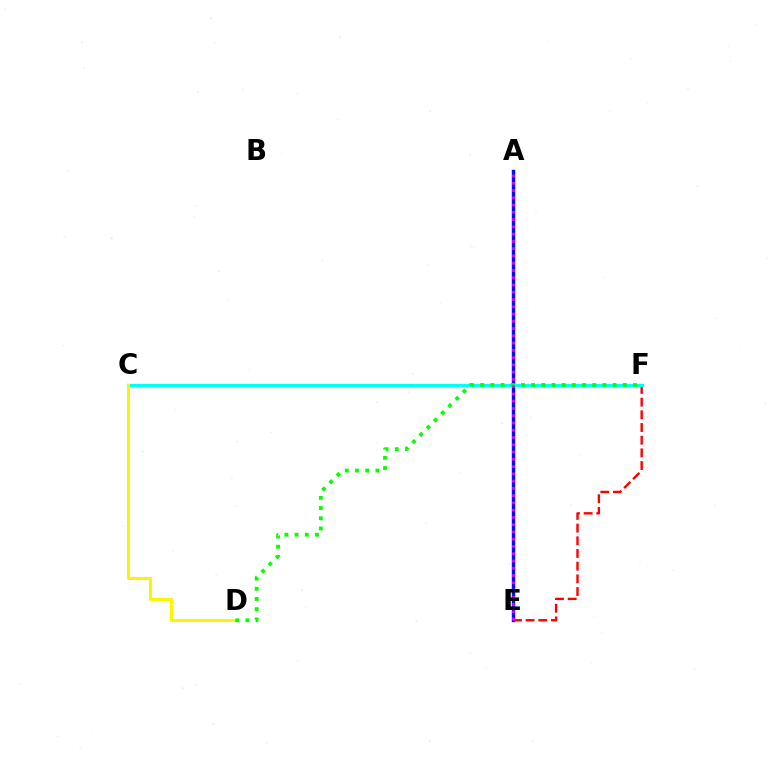{('A', 'E'): [{'color': '#0010ff', 'line_style': 'solid', 'thickness': 2.46}, {'color': '#ee00ff', 'line_style': 'dotted', 'thickness': 1.97}], ('E', 'F'): [{'color': '#ff0000', 'line_style': 'dashed', 'thickness': 1.72}], ('C', 'F'): [{'color': '#00fff6', 'line_style': 'solid', 'thickness': 2.37}], ('C', 'D'): [{'color': '#fcf500', 'line_style': 'solid', 'thickness': 2.18}], ('D', 'F'): [{'color': '#08ff00', 'line_style': 'dotted', 'thickness': 2.77}]}